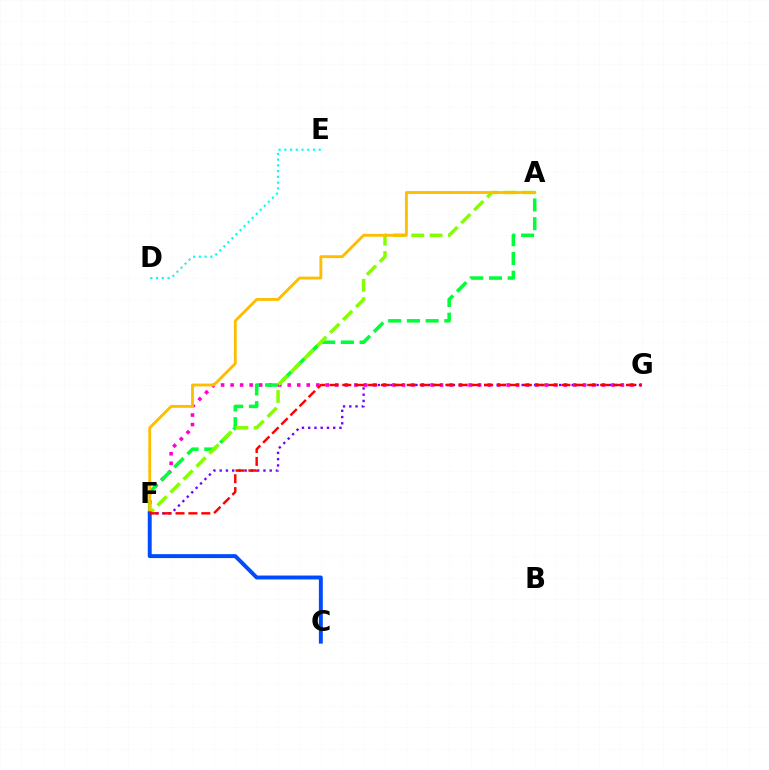{('F', 'G'): [{'color': '#7200ff', 'line_style': 'dotted', 'thickness': 1.7}, {'color': '#ff00cf', 'line_style': 'dotted', 'thickness': 2.59}, {'color': '#ff0000', 'line_style': 'dashed', 'thickness': 1.75}], ('D', 'E'): [{'color': '#00fff6', 'line_style': 'dotted', 'thickness': 1.56}], ('A', 'F'): [{'color': '#00ff39', 'line_style': 'dashed', 'thickness': 2.54}, {'color': '#84ff00', 'line_style': 'dashed', 'thickness': 2.49}, {'color': '#ffbd00', 'line_style': 'solid', 'thickness': 2.06}], ('C', 'F'): [{'color': '#004bff', 'line_style': 'solid', 'thickness': 2.83}]}